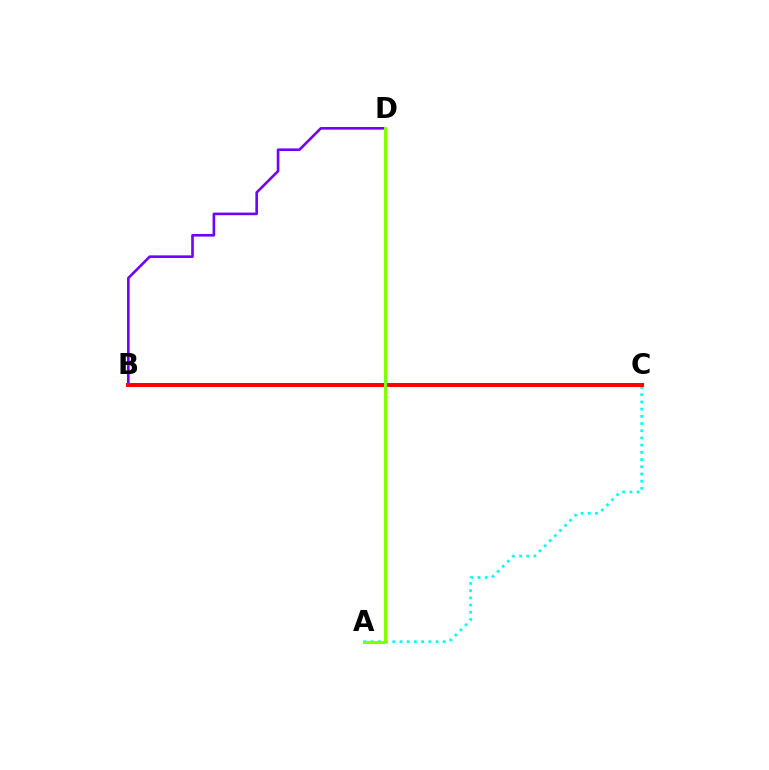{('B', 'D'): [{'color': '#7200ff', 'line_style': 'solid', 'thickness': 1.89}], ('A', 'C'): [{'color': '#00fff6', 'line_style': 'dotted', 'thickness': 1.96}], ('B', 'C'): [{'color': '#ff0000', 'line_style': 'solid', 'thickness': 2.86}], ('A', 'D'): [{'color': '#84ff00', 'line_style': 'solid', 'thickness': 2.25}]}